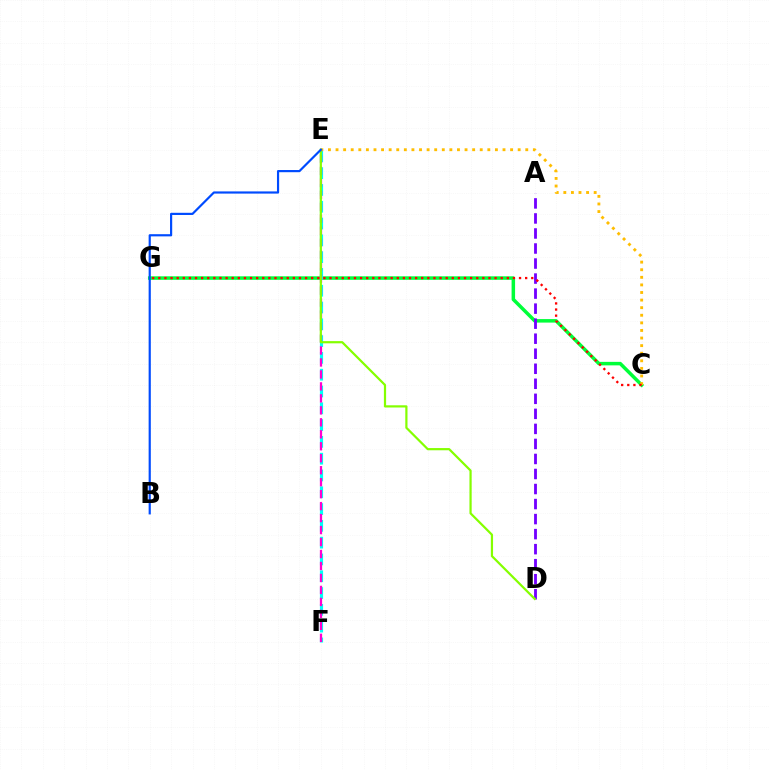{('C', 'G'): [{'color': '#00ff39', 'line_style': 'solid', 'thickness': 2.52}, {'color': '#ff0000', 'line_style': 'dotted', 'thickness': 1.66}], ('E', 'F'): [{'color': '#00fff6', 'line_style': 'dashed', 'thickness': 2.28}, {'color': '#ff00cf', 'line_style': 'dashed', 'thickness': 1.63}], ('A', 'D'): [{'color': '#7200ff', 'line_style': 'dashed', 'thickness': 2.04}], ('C', 'E'): [{'color': '#ffbd00', 'line_style': 'dotted', 'thickness': 2.06}], ('D', 'E'): [{'color': '#84ff00', 'line_style': 'solid', 'thickness': 1.59}], ('B', 'E'): [{'color': '#004bff', 'line_style': 'solid', 'thickness': 1.57}]}